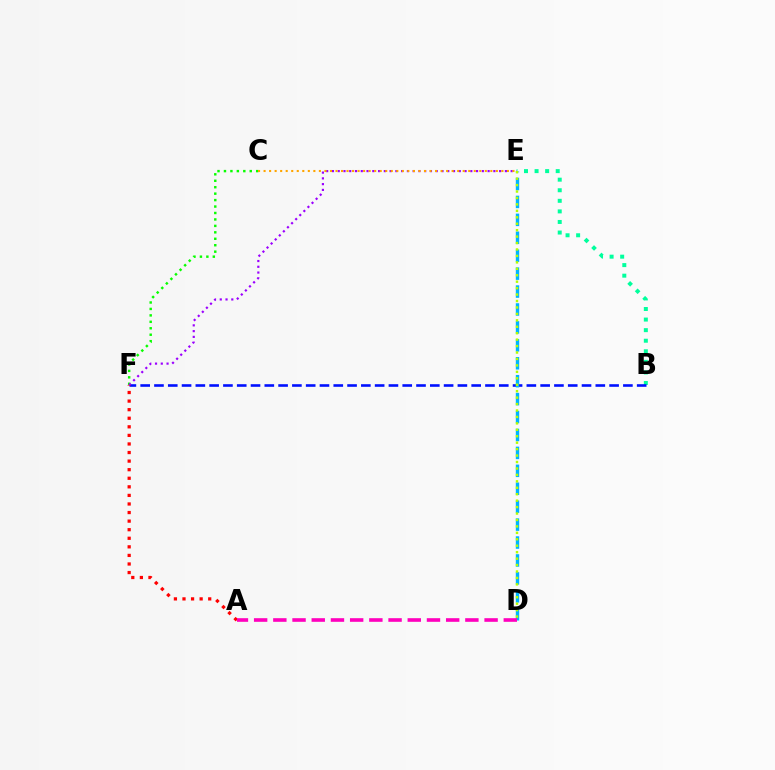{('C', 'F'): [{'color': '#08ff00', 'line_style': 'dotted', 'thickness': 1.75}], ('B', 'E'): [{'color': '#00ff9d', 'line_style': 'dotted', 'thickness': 2.87}], ('B', 'F'): [{'color': '#0010ff', 'line_style': 'dashed', 'thickness': 1.87}], ('D', 'E'): [{'color': '#00b5ff', 'line_style': 'dashed', 'thickness': 2.44}, {'color': '#b3ff00', 'line_style': 'dotted', 'thickness': 1.75}], ('A', 'F'): [{'color': '#ff0000', 'line_style': 'dotted', 'thickness': 2.33}], ('E', 'F'): [{'color': '#9b00ff', 'line_style': 'dotted', 'thickness': 1.57}], ('A', 'D'): [{'color': '#ff00bd', 'line_style': 'dashed', 'thickness': 2.61}], ('C', 'E'): [{'color': '#ffa500', 'line_style': 'dotted', 'thickness': 1.5}]}